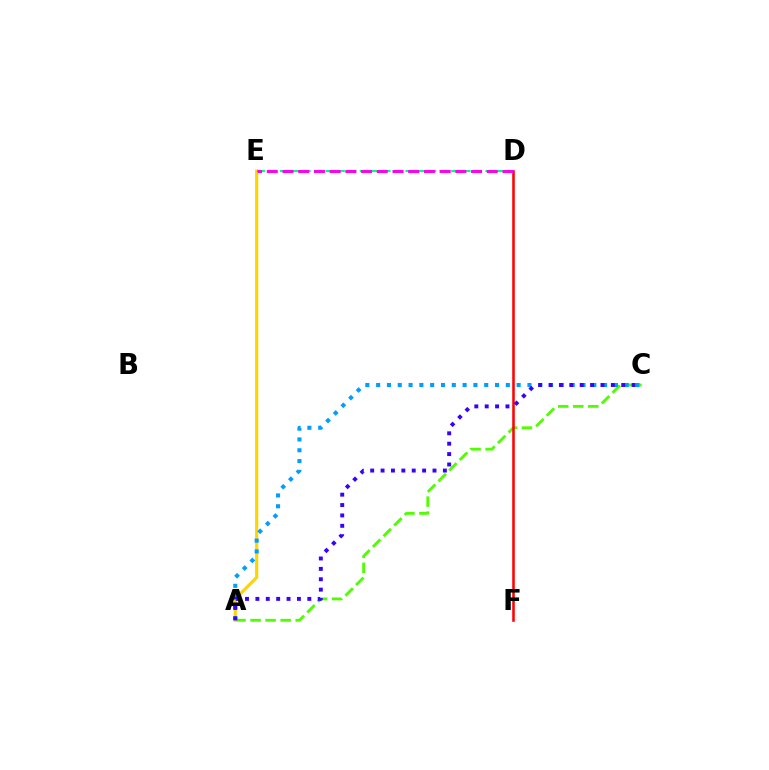{('A', 'C'): [{'color': '#4fff00', 'line_style': 'dashed', 'thickness': 2.04}, {'color': '#009eff', 'line_style': 'dotted', 'thickness': 2.94}, {'color': '#3700ff', 'line_style': 'dotted', 'thickness': 2.82}], ('D', 'F'): [{'color': '#ff0000', 'line_style': 'solid', 'thickness': 1.84}], ('A', 'E'): [{'color': '#ffd500', 'line_style': 'solid', 'thickness': 2.29}], ('D', 'E'): [{'color': '#00ff86', 'line_style': 'dashed', 'thickness': 1.55}, {'color': '#ff00ed', 'line_style': 'dashed', 'thickness': 2.13}]}